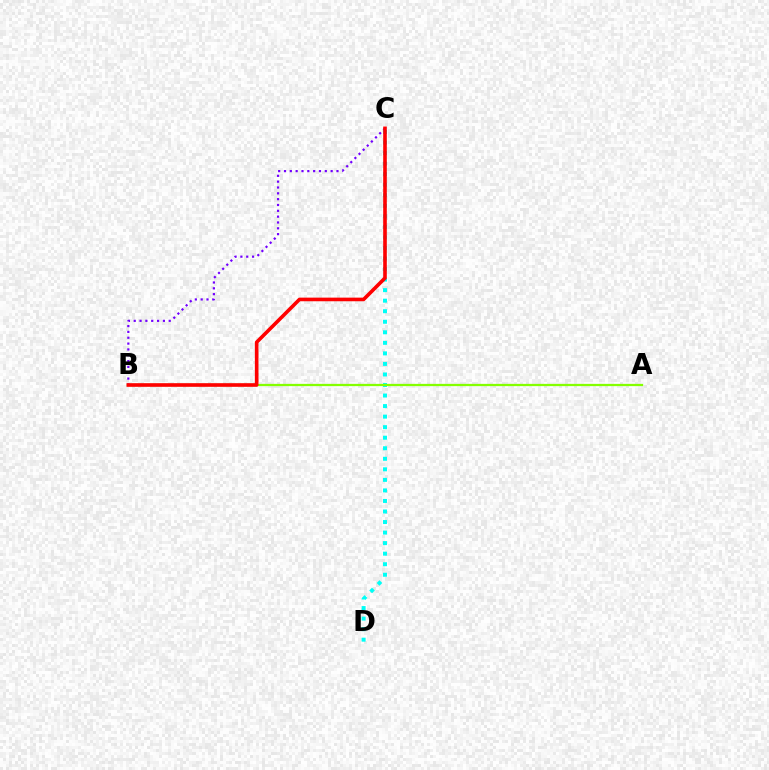{('B', 'C'): [{'color': '#7200ff', 'line_style': 'dotted', 'thickness': 1.58}, {'color': '#ff0000', 'line_style': 'solid', 'thickness': 2.61}], ('C', 'D'): [{'color': '#00fff6', 'line_style': 'dotted', 'thickness': 2.86}], ('A', 'B'): [{'color': '#84ff00', 'line_style': 'solid', 'thickness': 1.63}]}